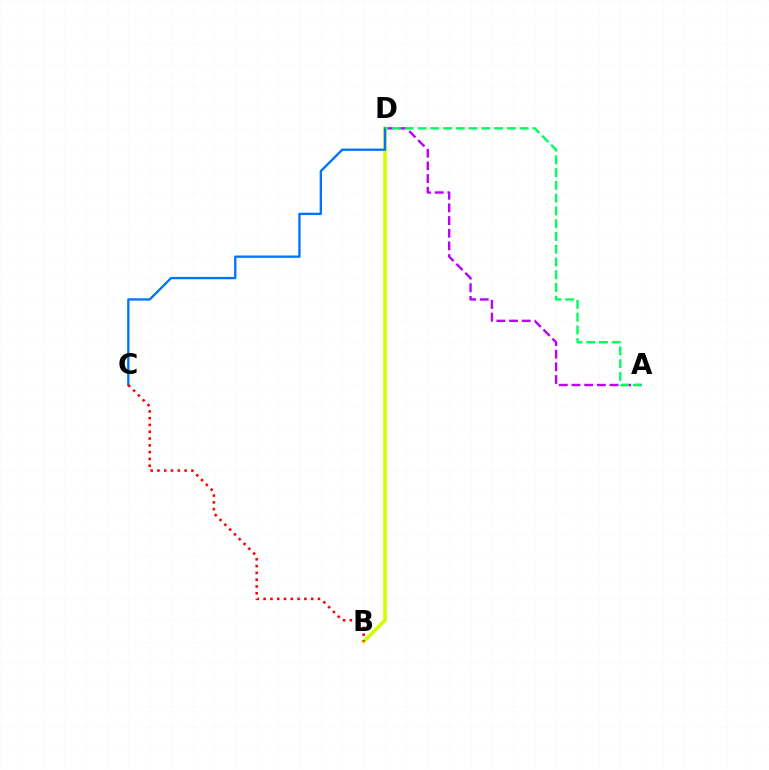{('B', 'D'): [{'color': '#d1ff00', 'line_style': 'solid', 'thickness': 2.62}], ('A', 'D'): [{'color': '#b900ff', 'line_style': 'dashed', 'thickness': 1.72}, {'color': '#00ff5c', 'line_style': 'dashed', 'thickness': 1.73}], ('C', 'D'): [{'color': '#0074ff', 'line_style': 'solid', 'thickness': 1.69}], ('B', 'C'): [{'color': '#ff0000', 'line_style': 'dotted', 'thickness': 1.85}]}